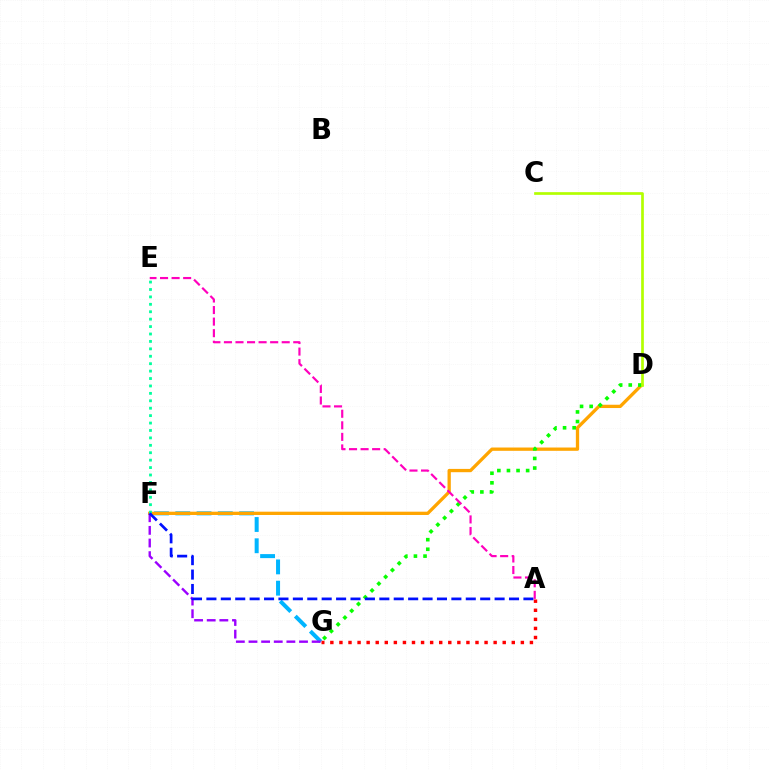{('F', 'G'): [{'color': '#00b5ff', 'line_style': 'dashed', 'thickness': 2.89}, {'color': '#9b00ff', 'line_style': 'dashed', 'thickness': 1.72}], ('D', 'F'): [{'color': '#ffa500', 'line_style': 'solid', 'thickness': 2.37}], ('D', 'G'): [{'color': '#08ff00', 'line_style': 'dotted', 'thickness': 2.61}], ('A', 'G'): [{'color': '#ff0000', 'line_style': 'dotted', 'thickness': 2.46}], ('E', 'F'): [{'color': '#00ff9d', 'line_style': 'dotted', 'thickness': 2.02}], ('C', 'D'): [{'color': '#b3ff00', 'line_style': 'solid', 'thickness': 1.94}], ('A', 'F'): [{'color': '#0010ff', 'line_style': 'dashed', 'thickness': 1.96}], ('A', 'E'): [{'color': '#ff00bd', 'line_style': 'dashed', 'thickness': 1.57}]}